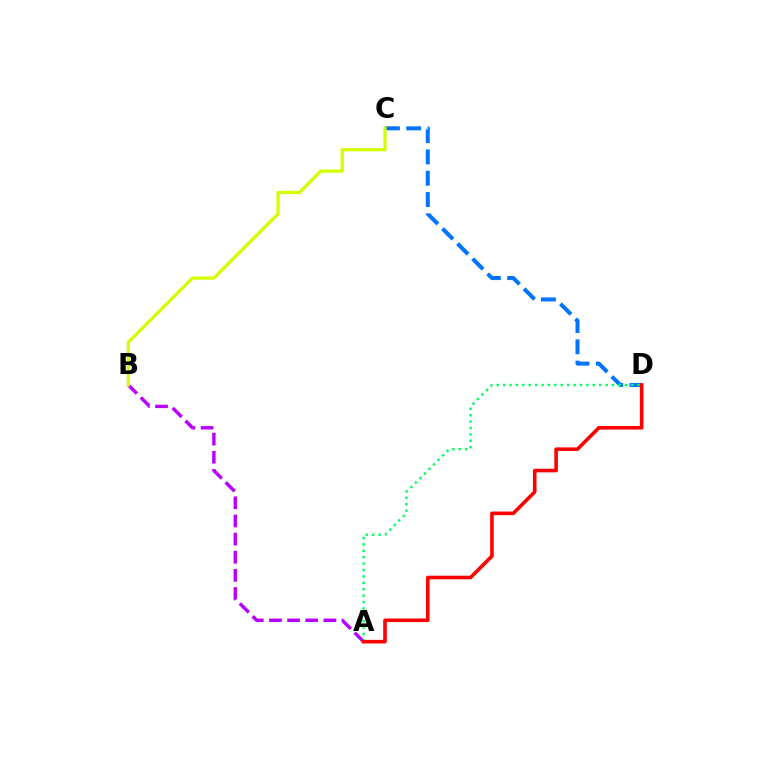{('A', 'B'): [{'color': '#b900ff', 'line_style': 'dashed', 'thickness': 2.46}], ('C', 'D'): [{'color': '#0074ff', 'line_style': 'dashed', 'thickness': 2.89}], ('A', 'D'): [{'color': '#00ff5c', 'line_style': 'dotted', 'thickness': 1.74}, {'color': '#ff0000', 'line_style': 'solid', 'thickness': 2.59}], ('B', 'C'): [{'color': '#d1ff00', 'line_style': 'solid', 'thickness': 2.36}]}